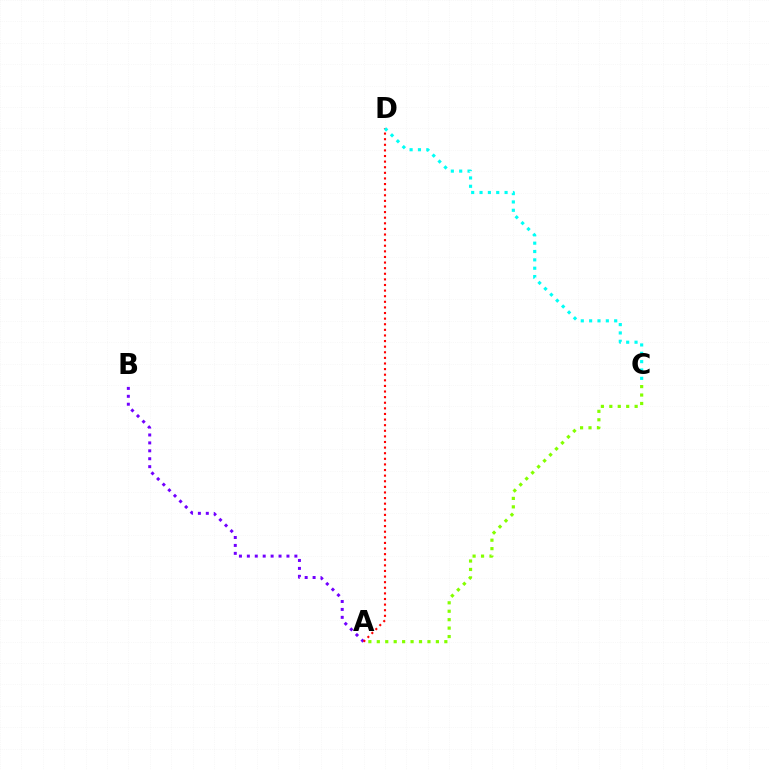{('A', 'B'): [{'color': '#7200ff', 'line_style': 'dotted', 'thickness': 2.15}], ('A', 'D'): [{'color': '#ff0000', 'line_style': 'dotted', 'thickness': 1.52}], ('C', 'D'): [{'color': '#00fff6', 'line_style': 'dotted', 'thickness': 2.27}], ('A', 'C'): [{'color': '#84ff00', 'line_style': 'dotted', 'thickness': 2.29}]}